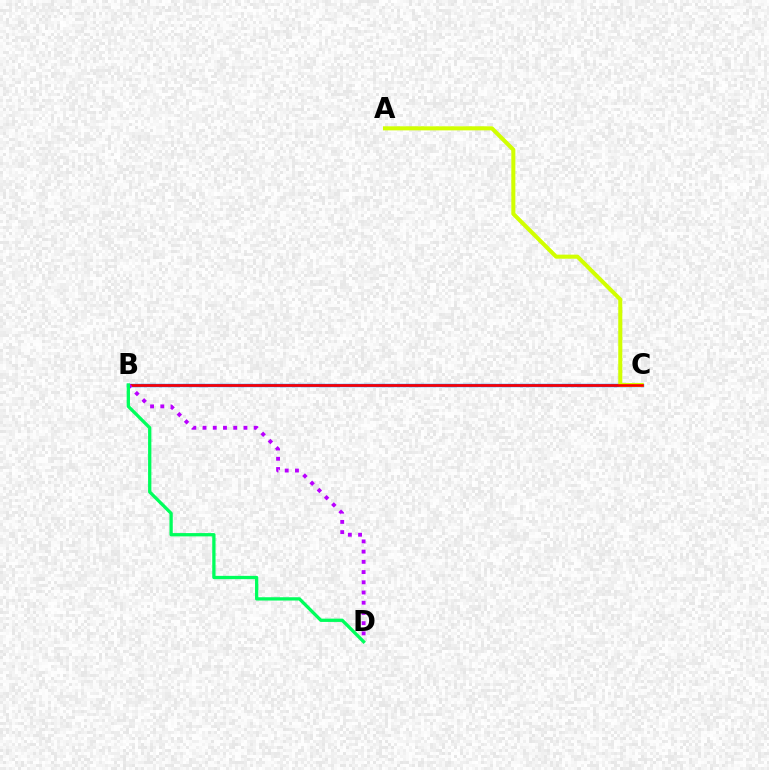{('B', 'C'): [{'color': '#0074ff', 'line_style': 'solid', 'thickness': 2.4}, {'color': '#ff0000', 'line_style': 'solid', 'thickness': 1.91}], ('A', 'C'): [{'color': '#d1ff00', 'line_style': 'solid', 'thickness': 2.91}], ('B', 'D'): [{'color': '#b900ff', 'line_style': 'dotted', 'thickness': 2.78}, {'color': '#00ff5c', 'line_style': 'solid', 'thickness': 2.37}]}